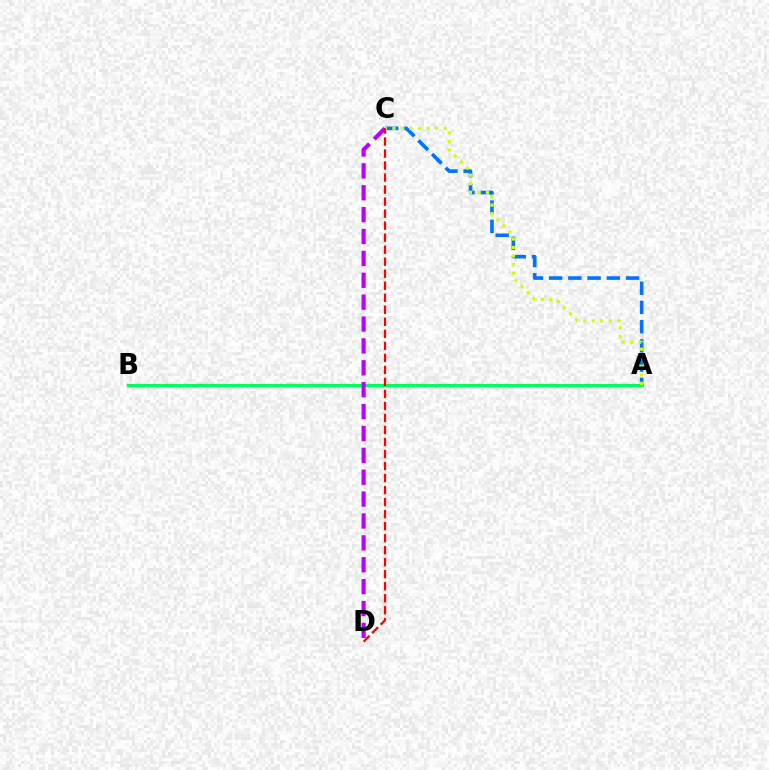{('A', 'B'): [{'color': '#00ff5c', 'line_style': 'solid', 'thickness': 2.37}], ('A', 'C'): [{'color': '#0074ff', 'line_style': 'dashed', 'thickness': 2.61}, {'color': '#d1ff00', 'line_style': 'dotted', 'thickness': 2.32}], ('C', 'D'): [{'color': '#b900ff', 'line_style': 'dashed', 'thickness': 2.97}, {'color': '#ff0000', 'line_style': 'dashed', 'thickness': 1.63}]}